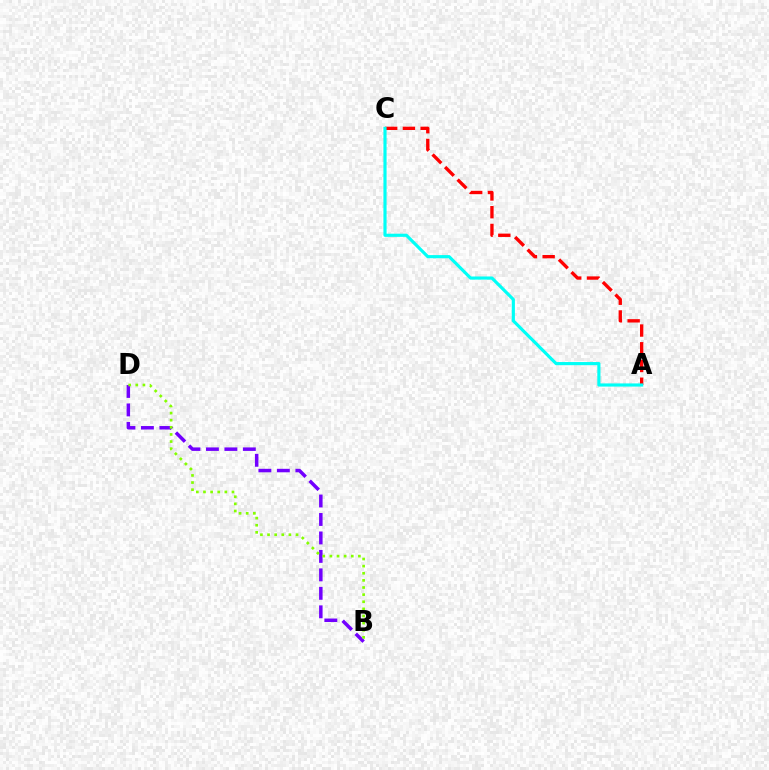{('B', 'D'): [{'color': '#7200ff', 'line_style': 'dashed', 'thickness': 2.51}, {'color': '#84ff00', 'line_style': 'dotted', 'thickness': 1.94}], ('A', 'C'): [{'color': '#ff0000', 'line_style': 'dashed', 'thickness': 2.41}, {'color': '#00fff6', 'line_style': 'solid', 'thickness': 2.27}]}